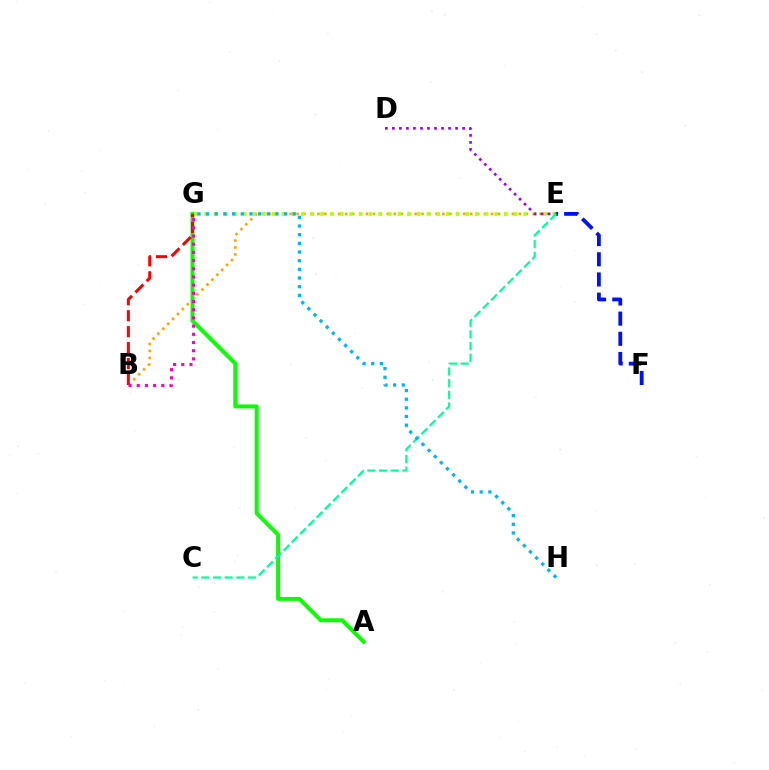{('B', 'E'): [{'color': '#ffa500', 'line_style': 'dotted', 'thickness': 1.89}], ('E', 'G'): [{'color': '#b3ff00', 'line_style': 'dotted', 'thickness': 2.63}], ('D', 'E'): [{'color': '#9b00ff', 'line_style': 'dotted', 'thickness': 1.91}], ('A', 'G'): [{'color': '#08ff00', 'line_style': 'solid', 'thickness': 2.84}], ('E', 'F'): [{'color': '#0010ff', 'line_style': 'dashed', 'thickness': 2.74}], ('C', 'E'): [{'color': '#00ff9d', 'line_style': 'dashed', 'thickness': 1.59}], ('B', 'G'): [{'color': '#ff0000', 'line_style': 'dashed', 'thickness': 2.16}, {'color': '#ff00bd', 'line_style': 'dotted', 'thickness': 2.23}], ('G', 'H'): [{'color': '#00b5ff', 'line_style': 'dotted', 'thickness': 2.35}]}